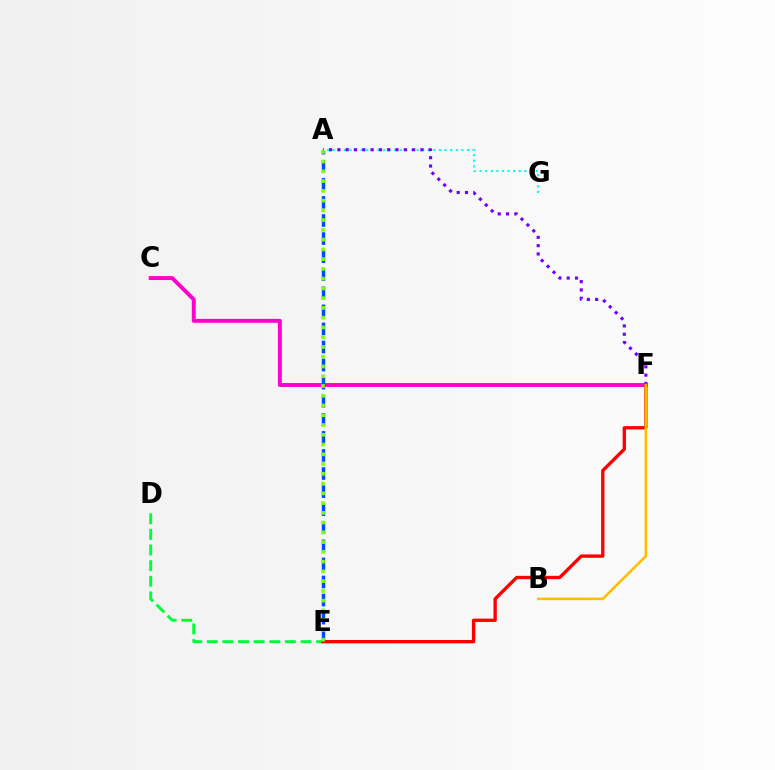{('A', 'G'): [{'color': '#00fff6', 'line_style': 'dotted', 'thickness': 1.52}], ('C', 'F'): [{'color': '#ff00cf', 'line_style': 'solid', 'thickness': 2.82}], ('A', 'F'): [{'color': '#7200ff', 'line_style': 'dotted', 'thickness': 2.26}], ('A', 'E'): [{'color': '#004bff', 'line_style': 'dashed', 'thickness': 2.46}, {'color': '#84ff00', 'line_style': 'dotted', 'thickness': 2.65}], ('D', 'E'): [{'color': '#00ff39', 'line_style': 'dashed', 'thickness': 2.12}], ('E', 'F'): [{'color': '#ff0000', 'line_style': 'solid', 'thickness': 2.4}], ('B', 'F'): [{'color': '#ffbd00', 'line_style': 'solid', 'thickness': 1.83}]}